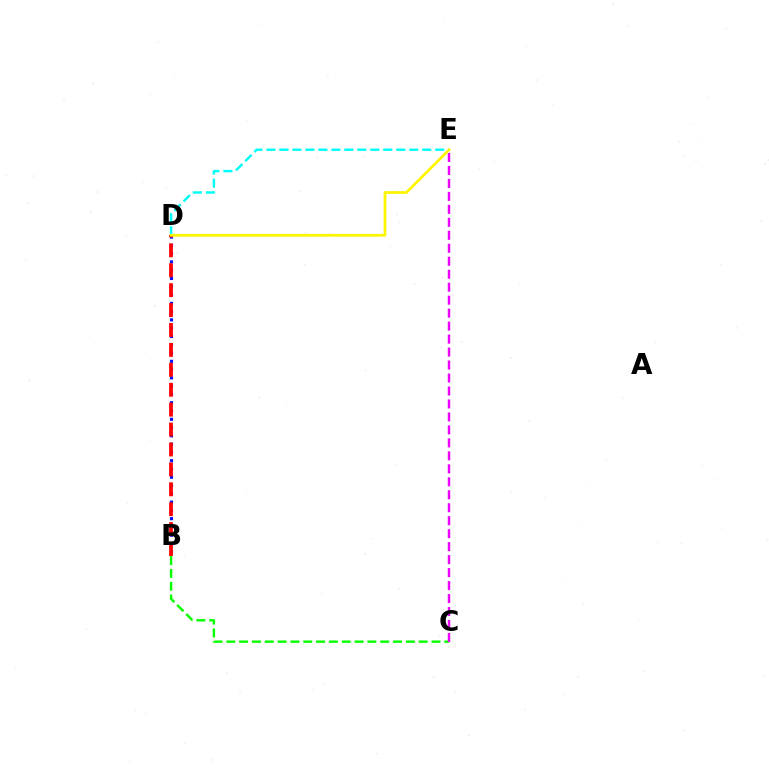{('D', 'E'): [{'color': '#00fff6', 'line_style': 'dashed', 'thickness': 1.76}, {'color': '#fcf500', 'line_style': 'solid', 'thickness': 1.98}], ('B', 'C'): [{'color': '#08ff00', 'line_style': 'dashed', 'thickness': 1.74}], ('B', 'D'): [{'color': '#0010ff', 'line_style': 'dotted', 'thickness': 2.25}, {'color': '#ff0000', 'line_style': 'dashed', 'thickness': 2.71}], ('C', 'E'): [{'color': '#ee00ff', 'line_style': 'dashed', 'thickness': 1.76}]}